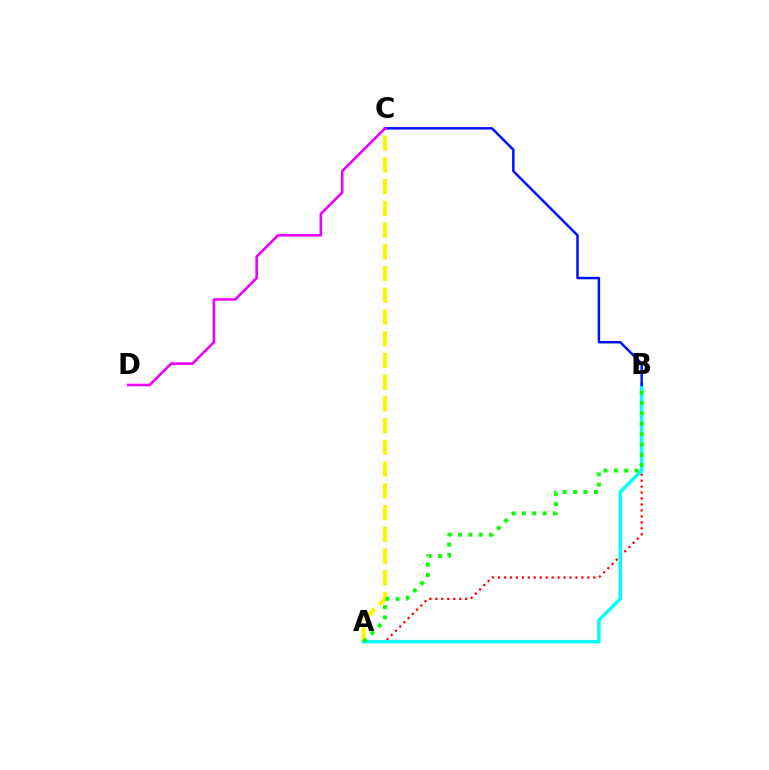{('A', 'B'): [{'color': '#ff0000', 'line_style': 'dotted', 'thickness': 1.62}, {'color': '#00fff6', 'line_style': 'solid', 'thickness': 2.49}, {'color': '#08ff00', 'line_style': 'dotted', 'thickness': 2.82}], ('A', 'C'): [{'color': '#fcf500', 'line_style': 'dashed', 'thickness': 2.95}], ('B', 'C'): [{'color': '#0010ff', 'line_style': 'solid', 'thickness': 1.77}], ('C', 'D'): [{'color': '#ee00ff', 'line_style': 'solid', 'thickness': 1.87}]}